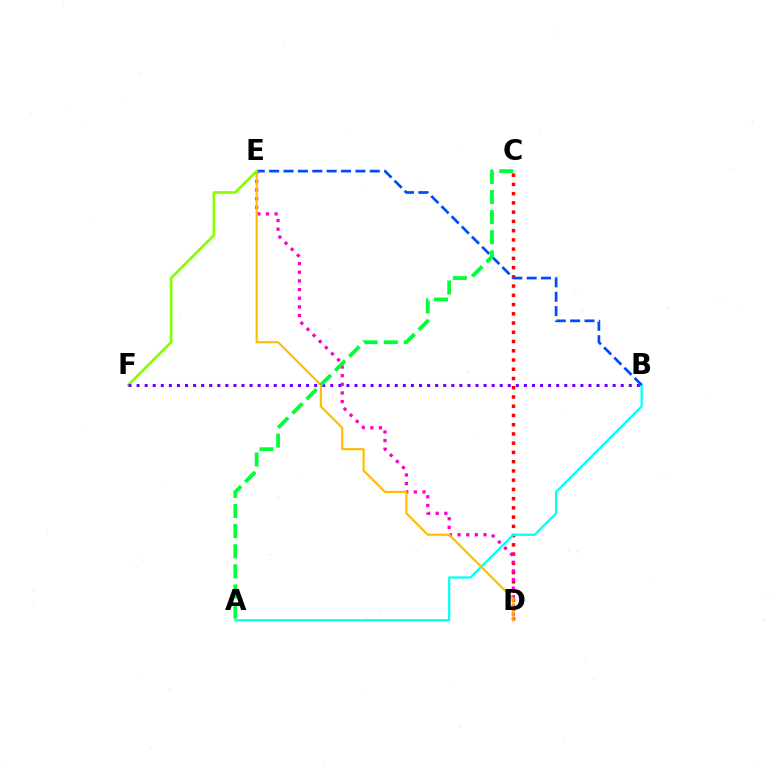{('C', 'D'): [{'color': '#ff0000', 'line_style': 'dotted', 'thickness': 2.51}], ('D', 'E'): [{'color': '#ff00cf', 'line_style': 'dotted', 'thickness': 2.35}, {'color': '#ffbd00', 'line_style': 'solid', 'thickness': 1.55}], ('A', 'B'): [{'color': '#00fff6', 'line_style': 'solid', 'thickness': 1.6}], ('B', 'E'): [{'color': '#004bff', 'line_style': 'dashed', 'thickness': 1.95}], ('E', 'F'): [{'color': '#84ff00', 'line_style': 'solid', 'thickness': 1.91}], ('B', 'F'): [{'color': '#7200ff', 'line_style': 'dotted', 'thickness': 2.19}], ('A', 'C'): [{'color': '#00ff39', 'line_style': 'dashed', 'thickness': 2.73}]}